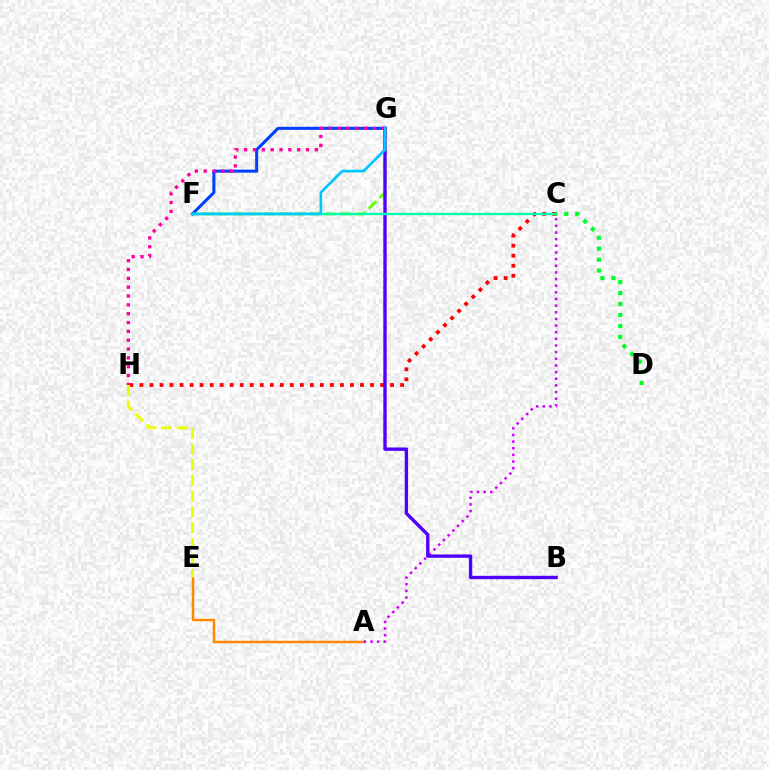{('C', 'H'): [{'color': '#ff0000', 'line_style': 'dotted', 'thickness': 2.72}], ('A', 'E'): [{'color': '#ff8800', 'line_style': 'solid', 'thickness': 1.79}], ('F', 'G'): [{'color': '#66ff00', 'line_style': 'dashed', 'thickness': 2.08}, {'color': '#003fff', 'line_style': 'solid', 'thickness': 2.18}, {'color': '#00c7ff', 'line_style': 'solid', 'thickness': 1.93}], ('A', 'C'): [{'color': '#d600ff', 'line_style': 'dotted', 'thickness': 1.81}], ('E', 'H'): [{'color': '#eeff00', 'line_style': 'dashed', 'thickness': 2.14}], ('G', 'H'): [{'color': '#ff00a0', 'line_style': 'dotted', 'thickness': 2.4}], ('B', 'G'): [{'color': '#4f00ff', 'line_style': 'solid', 'thickness': 2.43}], ('C', 'F'): [{'color': '#00ffaf', 'line_style': 'solid', 'thickness': 1.69}], ('C', 'D'): [{'color': '#00ff27', 'line_style': 'dotted', 'thickness': 2.98}]}